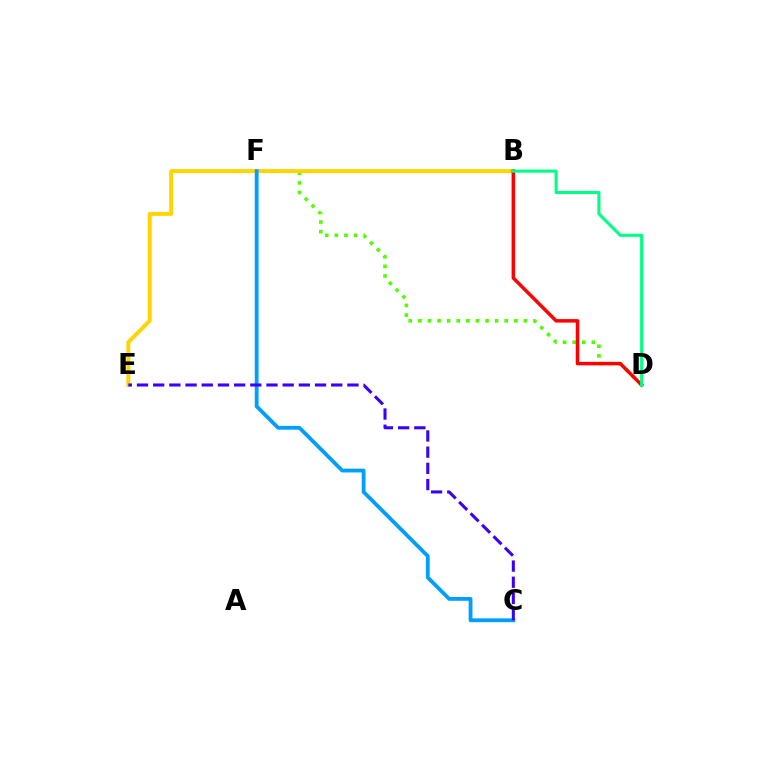{('D', 'F'): [{'color': '#4fff00', 'line_style': 'dotted', 'thickness': 2.61}], ('B', 'F'): [{'color': '#ff00ed', 'line_style': 'solid', 'thickness': 1.94}], ('B', 'E'): [{'color': '#ffd500', 'line_style': 'solid', 'thickness': 2.86}], ('C', 'F'): [{'color': '#009eff', 'line_style': 'solid', 'thickness': 2.74}], ('C', 'E'): [{'color': '#3700ff', 'line_style': 'dashed', 'thickness': 2.2}], ('B', 'D'): [{'color': '#ff0000', 'line_style': 'solid', 'thickness': 2.51}, {'color': '#00ff86', 'line_style': 'solid', 'thickness': 2.23}]}